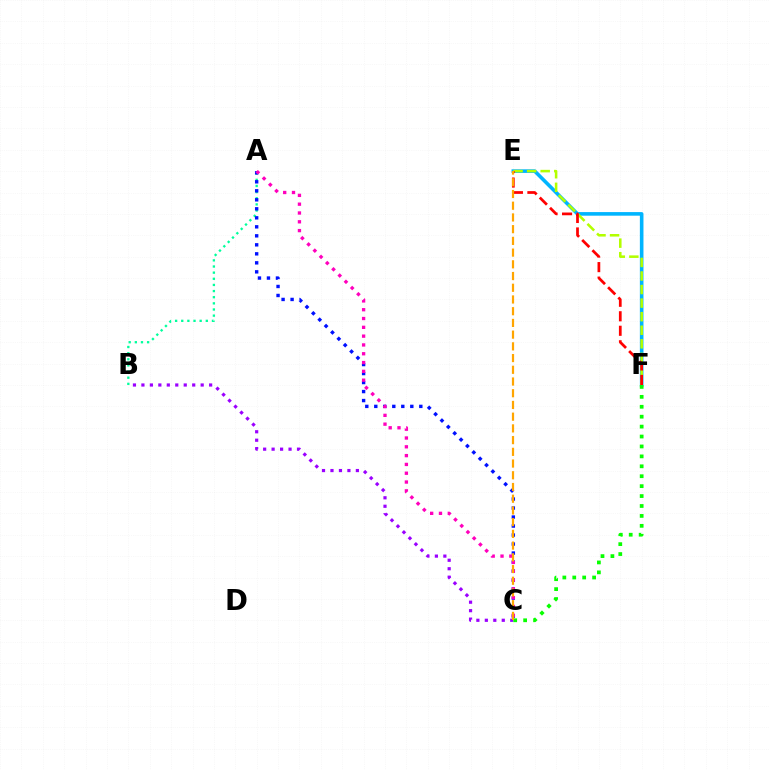{('E', 'F'): [{'color': '#00b5ff', 'line_style': 'solid', 'thickness': 2.59}, {'color': '#b3ff00', 'line_style': 'dashed', 'thickness': 1.84}, {'color': '#ff0000', 'line_style': 'dashed', 'thickness': 1.97}], ('A', 'B'): [{'color': '#00ff9d', 'line_style': 'dotted', 'thickness': 1.67}], ('B', 'C'): [{'color': '#9b00ff', 'line_style': 'dotted', 'thickness': 2.3}], ('A', 'C'): [{'color': '#0010ff', 'line_style': 'dotted', 'thickness': 2.45}, {'color': '#ff00bd', 'line_style': 'dotted', 'thickness': 2.39}], ('C', 'F'): [{'color': '#08ff00', 'line_style': 'dotted', 'thickness': 2.7}], ('C', 'E'): [{'color': '#ffa500', 'line_style': 'dashed', 'thickness': 1.59}]}